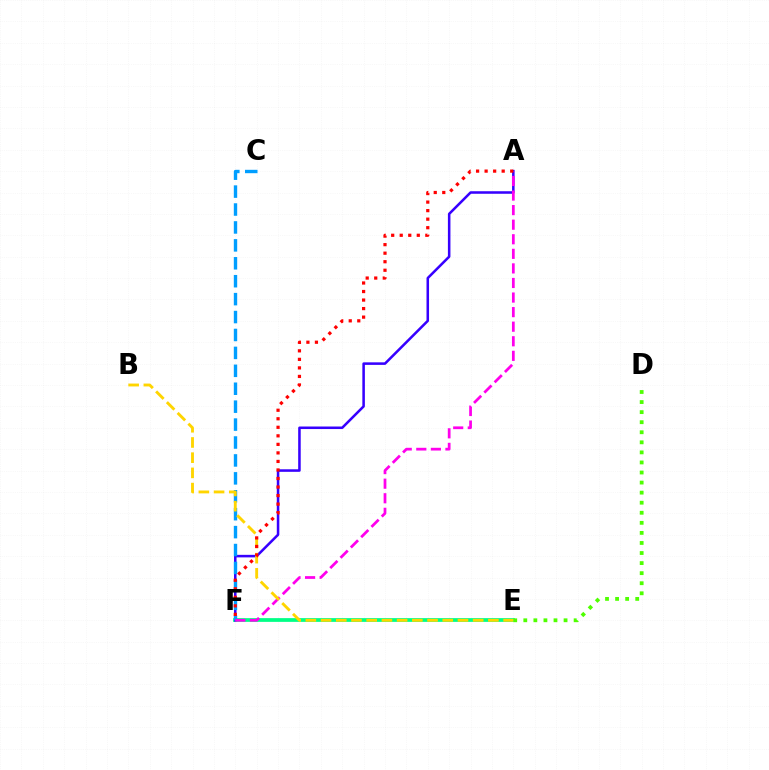{('E', 'F'): [{'color': '#00ff86', 'line_style': 'solid', 'thickness': 2.7}], ('A', 'F'): [{'color': '#3700ff', 'line_style': 'solid', 'thickness': 1.83}, {'color': '#ff00ed', 'line_style': 'dashed', 'thickness': 1.98}, {'color': '#ff0000', 'line_style': 'dotted', 'thickness': 2.32}], ('C', 'F'): [{'color': '#009eff', 'line_style': 'dashed', 'thickness': 2.43}], ('D', 'E'): [{'color': '#4fff00', 'line_style': 'dotted', 'thickness': 2.73}], ('B', 'E'): [{'color': '#ffd500', 'line_style': 'dashed', 'thickness': 2.07}]}